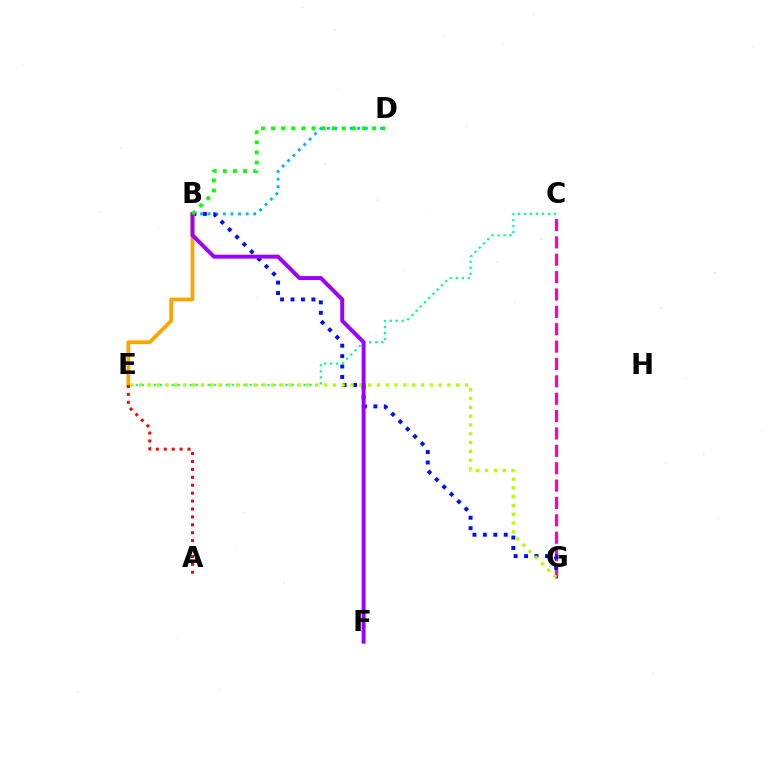{('C', 'E'): [{'color': '#00ff9d', 'line_style': 'dotted', 'thickness': 1.63}], ('B', 'D'): [{'color': '#00b5ff', 'line_style': 'dotted', 'thickness': 2.06}, {'color': '#08ff00', 'line_style': 'dotted', 'thickness': 2.75}], ('C', 'G'): [{'color': '#ff00bd', 'line_style': 'dashed', 'thickness': 2.36}], ('B', 'G'): [{'color': '#0010ff', 'line_style': 'dotted', 'thickness': 2.83}], ('B', 'E'): [{'color': '#ffa500', 'line_style': 'solid', 'thickness': 2.7}], ('A', 'E'): [{'color': '#ff0000', 'line_style': 'dotted', 'thickness': 2.15}], ('E', 'G'): [{'color': '#b3ff00', 'line_style': 'dotted', 'thickness': 2.39}], ('B', 'F'): [{'color': '#9b00ff', 'line_style': 'solid', 'thickness': 2.84}]}